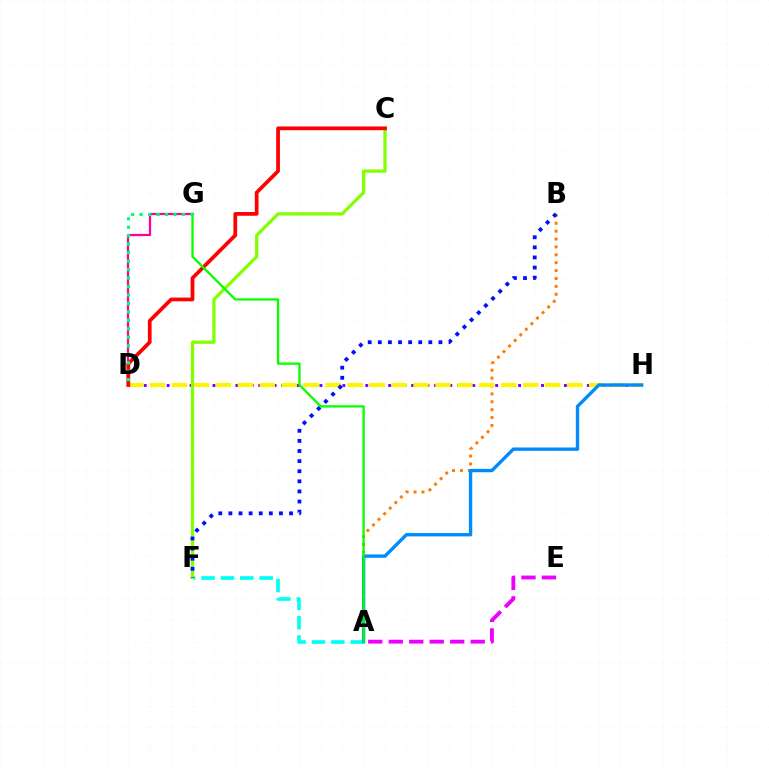{('D', 'H'): [{'color': '#7200ff', 'line_style': 'dotted', 'thickness': 2.08}, {'color': '#fcf500', 'line_style': 'dashed', 'thickness': 2.98}], ('A', 'F'): [{'color': '#00fff6', 'line_style': 'dashed', 'thickness': 2.63}], ('A', 'B'): [{'color': '#ff7c00', 'line_style': 'dotted', 'thickness': 2.14}], ('A', 'E'): [{'color': '#ee00ff', 'line_style': 'dashed', 'thickness': 2.78}], ('D', 'G'): [{'color': '#ff0094', 'line_style': 'solid', 'thickness': 1.62}, {'color': '#00ff74', 'line_style': 'dotted', 'thickness': 2.3}], ('C', 'F'): [{'color': '#84ff00', 'line_style': 'solid', 'thickness': 2.35}], ('C', 'D'): [{'color': '#ff0000', 'line_style': 'solid', 'thickness': 2.68}], ('B', 'F'): [{'color': '#0010ff', 'line_style': 'dotted', 'thickness': 2.75}], ('A', 'H'): [{'color': '#008cff', 'line_style': 'solid', 'thickness': 2.42}], ('A', 'G'): [{'color': '#08ff00', 'line_style': 'solid', 'thickness': 1.66}]}